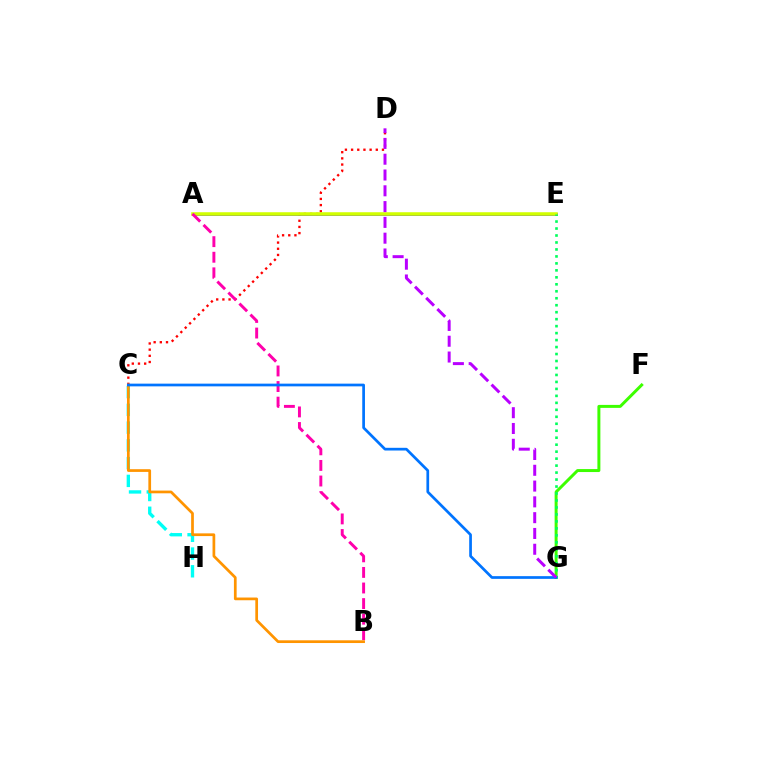{('C', 'H'): [{'color': '#00fff6', 'line_style': 'dashed', 'thickness': 2.41}], ('C', 'D'): [{'color': '#ff0000', 'line_style': 'dotted', 'thickness': 1.68}], ('F', 'G'): [{'color': '#3dff00', 'line_style': 'solid', 'thickness': 2.14}], ('A', 'E'): [{'color': '#2500ff', 'line_style': 'solid', 'thickness': 1.92}, {'color': '#d1ff00', 'line_style': 'solid', 'thickness': 2.55}], ('A', 'B'): [{'color': '#ff00ac', 'line_style': 'dashed', 'thickness': 2.12}], ('E', 'G'): [{'color': '#00ff5c', 'line_style': 'dotted', 'thickness': 1.89}], ('B', 'C'): [{'color': '#ff9400', 'line_style': 'solid', 'thickness': 1.96}], ('C', 'G'): [{'color': '#0074ff', 'line_style': 'solid', 'thickness': 1.95}], ('D', 'G'): [{'color': '#b900ff', 'line_style': 'dashed', 'thickness': 2.15}]}